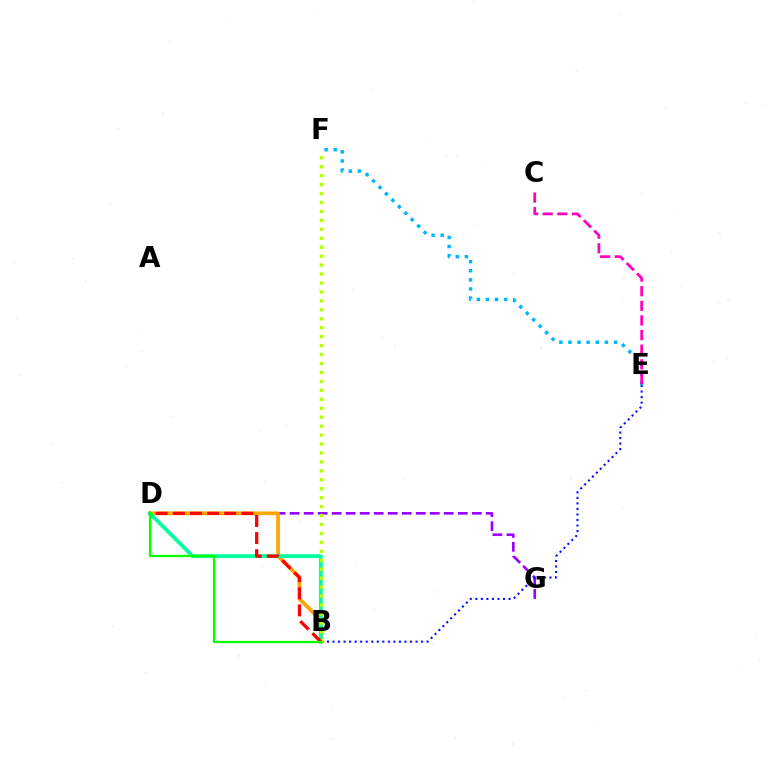{('E', 'F'): [{'color': '#00b5ff', 'line_style': 'dotted', 'thickness': 2.48}], ('D', 'G'): [{'color': '#9b00ff', 'line_style': 'dashed', 'thickness': 1.9}], ('B', 'E'): [{'color': '#0010ff', 'line_style': 'dotted', 'thickness': 1.5}], ('B', 'D'): [{'color': '#ffa500', 'line_style': 'solid', 'thickness': 2.66}, {'color': '#00ff9d', 'line_style': 'solid', 'thickness': 2.72}, {'color': '#ff0000', 'line_style': 'dashed', 'thickness': 2.32}, {'color': '#08ff00', 'line_style': 'solid', 'thickness': 1.65}], ('C', 'E'): [{'color': '#ff00bd', 'line_style': 'dashed', 'thickness': 1.99}], ('B', 'F'): [{'color': '#b3ff00', 'line_style': 'dotted', 'thickness': 2.43}]}